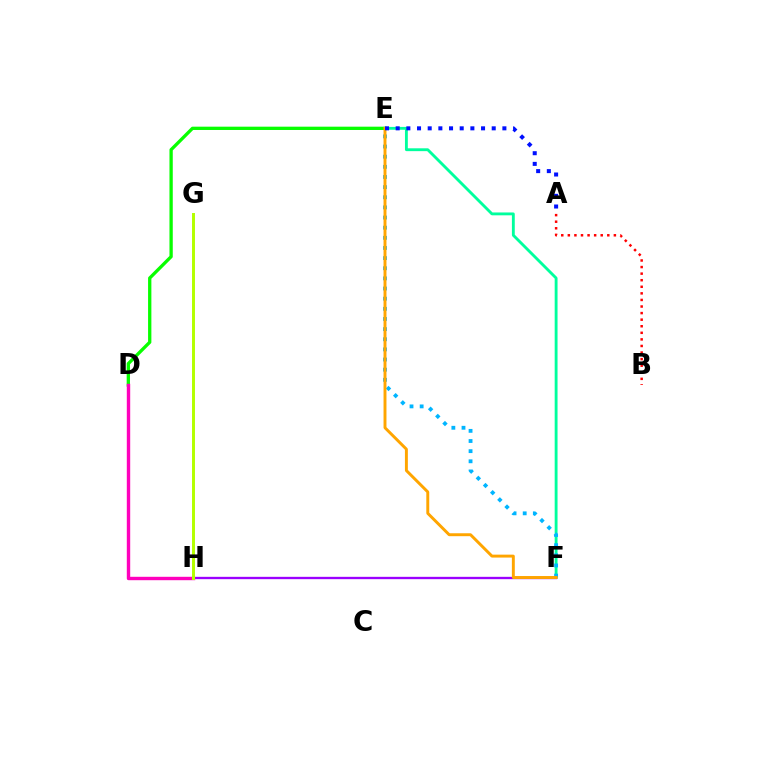{('E', 'F'): [{'color': '#00ff9d', 'line_style': 'solid', 'thickness': 2.06}, {'color': '#00b5ff', 'line_style': 'dotted', 'thickness': 2.76}, {'color': '#ffa500', 'line_style': 'solid', 'thickness': 2.11}], ('F', 'H'): [{'color': '#9b00ff', 'line_style': 'solid', 'thickness': 1.68}], ('D', 'E'): [{'color': '#08ff00', 'line_style': 'solid', 'thickness': 2.38}], ('A', 'B'): [{'color': '#ff0000', 'line_style': 'dotted', 'thickness': 1.79}], ('D', 'H'): [{'color': '#ff00bd', 'line_style': 'solid', 'thickness': 2.45}], ('G', 'H'): [{'color': '#b3ff00', 'line_style': 'solid', 'thickness': 2.13}], ('A', 'E'): [{'color': '#0010ff', 'line_style': 'dotted', 'thickness': 2.9}]}